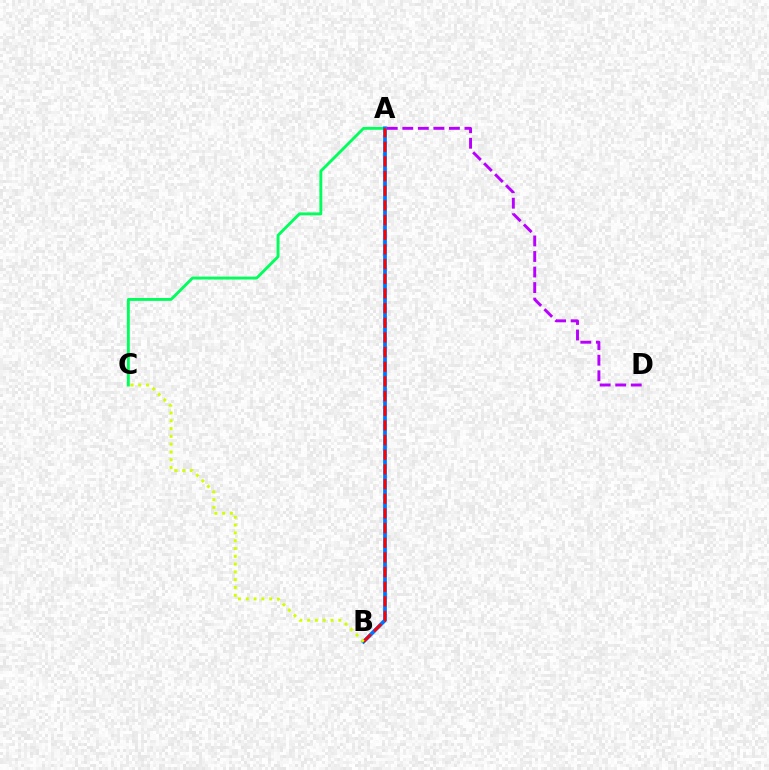{('A', 'C'): [{'color': '#00ff5c', 'line_style': 'solid', 'thickness': 2.08}], ('A', 'B'): [{'color': '#0074ff', 'line_style': 'solid', 'thickness': 2.69}, {'color': '#ff0000', 'line_style': 'dashed', 'thickness': 1.99}], ('B', 'C'): [{'color': '#d1ff00', 'line_style': 'dotted', 'thickness': 2.12}], ('A', 'D'): [{'color': '#b900ff', 'line_style': 'dashed', 'thickness': 2.11}]}